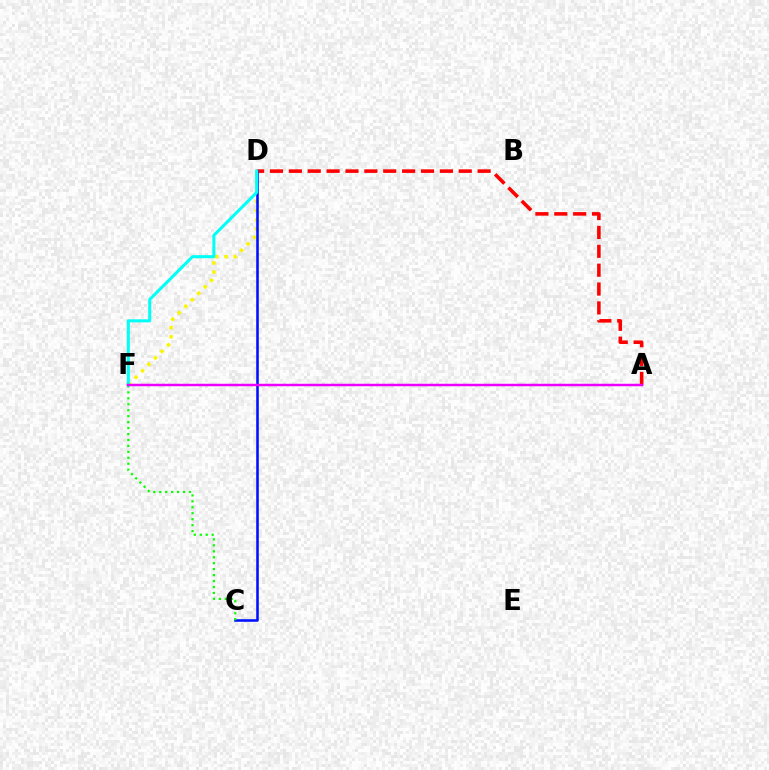{('A', 'D'): [{'color': '#ff0000', 'line_style': 'dashed', 'thickness': 2.56}], ('D', 'F'): [{'color': '#fcf500', 'line_style': 'dotted', 'thickness': 2.49}, {'color': '#00fff6', 'line_style': 'solid', 'thickness': 2.18}], ('C', 'D'): [{'color': '#0010ff', 'line_style': 'solid', 'thickness': 1.85}], ('C', 'F'): [{'color': '#08ff00', 'line_style': 'dotted', 'thickness': 1.62}], ('A', 'F'): [{'color': '#ee00ff', 'line_style': 'solid', 'thickness': 1.79}]}